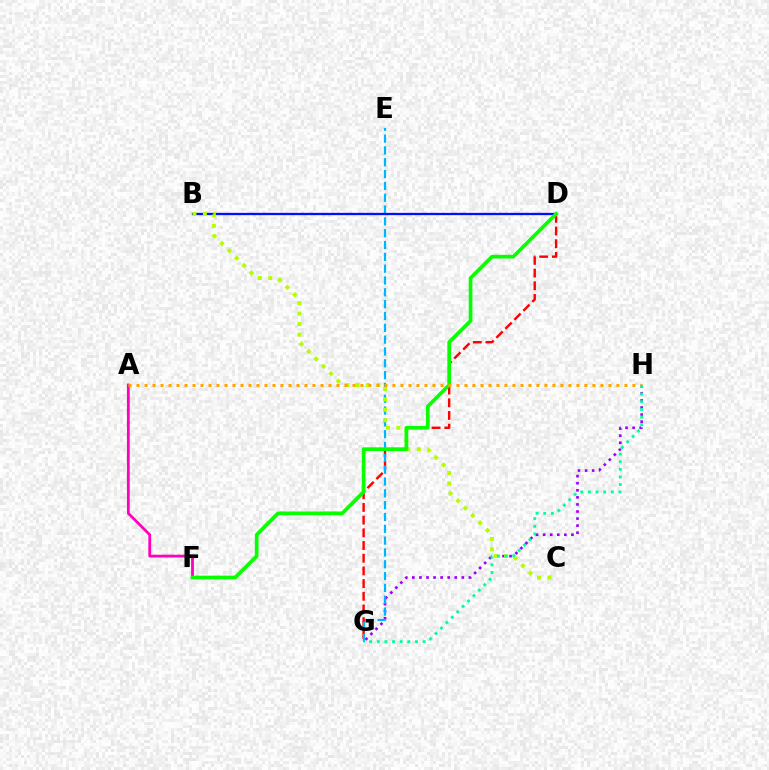{('D', 'G'): [{'color': '#ff0000', 'line_style': 'dashed', 'thickness': 1.72}], ('G', 'H'): [{'color': '#9b00ff', 'line_style': 'dotted', 'thickness': 1.92}, {'color': '#00ff9d', 'line_style': 'dotted', 'thickness': 2.08}], ('E', 'G'): [{'color': '#00b5ff', 'line_style': 'dashed', 'thickness': 1.61}], ('A', 'F'): [{'color': '#ff00bd', 'line_style': 'solid', 'thickness': 2.01}], ('B', 'D'): [{'color': '#0010ff', 'line_style': 'solid', 'thickness': 1.66}], ('B', 'C'): [{'color': '#b3ff00', 'line_style': 'dotted', 'thickness': 2.84}], ('D', 'F'): [{'color': '#08ff00', 'line_style': 'solid', 'thickness': 2.66}], ('A', 'H'): [{'color': '#ffa500', 'line_style': 'dotted', 'thickness': 2.17}]}